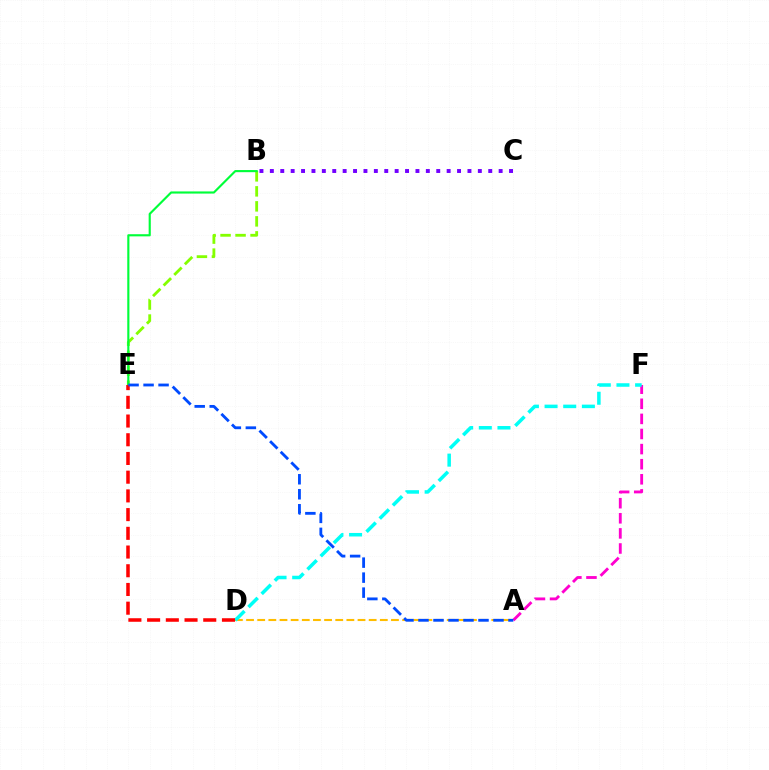{('B', 'C'): [{'color': '#7200ff', 'line_style': 'dotted', 'thickness': 2.83}], ('A', 'F'): [{'color': '#ff00cf', 'line_style': 'dashed', 'thickness': 2.05}], ('B', 'E'): [{'color': '#84ff00', 'line_style': 'dashed', 'thickness': 2.04}, {'color': '#00ff39', 'line_style': 'solid', 'thickness': 1.54}], ('A', 'D'): [{'color': '#ffbd00', 'line_style': 'dashed', 'thickness': 1.51}], ('D', 'F'): [{'color': '#00fff6', 'line_style': 'dashed', 'thickness': 2.53}], ('D', 'E'): [{'color': '#ff0000', 'line_style': 'dashed', 'thickness': 2.54}], ('A', 'E'): [{'color': '#004bff', 'line_style': 'dashed', 'thickness': 2.04}]}